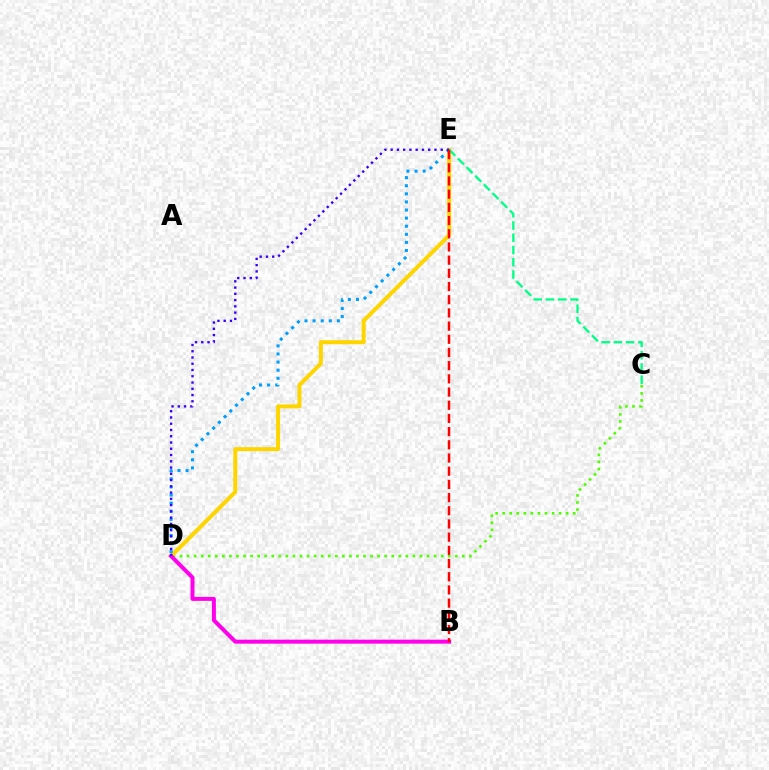{('C', 'D'): [{'color': '#4fff00', 'line_style': 'dotted', 'thickness': 1.92}], ('D', 'E'): [{'color': '#ffd500', 'line_style': 'solid', 'thickness': 2.87}, {'color': '#009eff', 'line_style': 'dotted', 'thickness': 2.2}, {'color': '#3700ff', 'line_style': 'dotted', 'thickness': 1.7}], ('B', 'D'): [{'color': '#ff00ed', 'line_style': 'solid', 'thickness': 2.87}], ('C', 'E'): [{'color': '#00ff86', 'line_style': 'dashed', 'thickness': 1.67}], ('B', 'E'): [{'color': '#ff0000', 'line_style': 'dashed', 'thickness': 1.79}]}